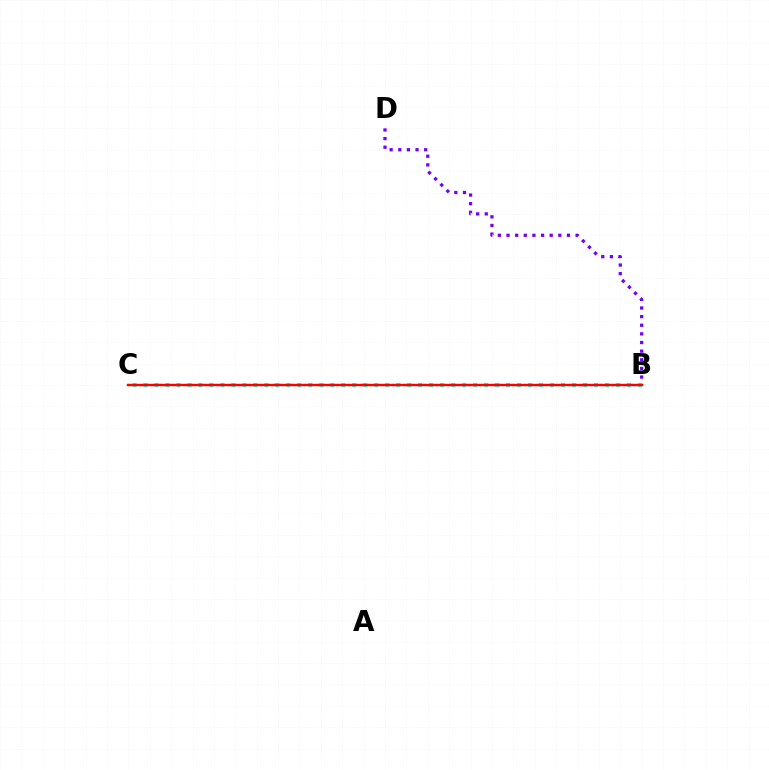{('B', 'C'): [{'color': '#00fff6', 'line_style': 'dotted', 'thickness': 2.99}, {'color': '#84ff00', 'line_style': 'dotted', 'thickness': 1.71}, {'color': '#ff0000', 'line_style': 'solid', 'thickness': 1.73}], ('B', 'D'): [{'color': '#7200ff', 'line_style': 'dotted', 'thickness': 2.35}]}